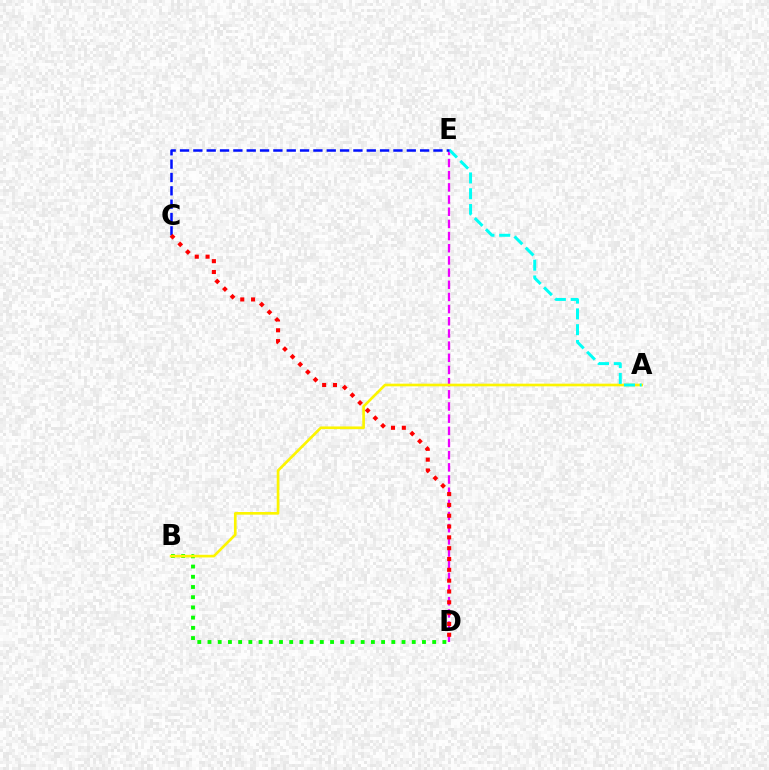{('B', 'D'): [{'color': '#08ff00', 'line_style': 'dotted', 'thickness': 2.77}], ('D', 'E'): [{'color': '#ee00ff', 'line_style': 'dashed', 'thickness': 1.65}], ('A', 'B'): [{'color': '#fcf500', 'line_style': 'solid', 'thickness': 1.92}], ('A', 'E'): [{'color': '#00fff6', 'line_style': 'dashed', 'thickness': 2.15}], ('C', 'E'): [{'color': '#0010ff', 'line_style': 'dashed', 'thickness': 1.81}], ('C', 'D'): [{'color': '#ff0000', 'line_style': 'dotted', 'thickness': 2.94}]}